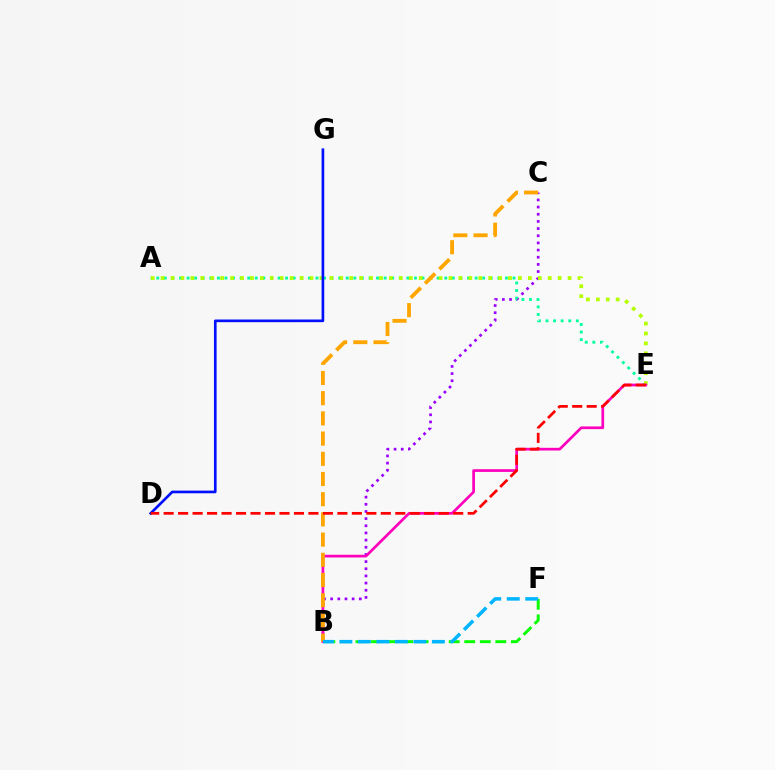{('B', 'F'): [{'color': '#08ff00', 'line_style': 'dashed', 'thickness': 2.11}, {'color': '#00b5ff', 'line_style': 'dashed', 'thickness': 2.51}], ('B', 'C'): [{'color': '#9b00ff', 'line_style': 'dotted', 'thickness': 1.95}, {'color': '#ffa500', 'line_style': 'dashed', 'thickness': 2.74}], ('A', 'E'): [{'color': '#00ff9d', 'line_style': 'dotted', 'thickness': 2.06}, {'color': '#b3ff00', 'line_style': 'dotted', 'thickness': 2.7}], ('B', 'E'): [{'color': '#ff00bd', 'line_style': 'solid', 'thickness': 1.95}], ('D', 'G'): [{'color': '#0010ff', 'line_style': 'solid', 'thickness': 1.91}], ('D', 'E'): [{'color': '#ff0000', 'line_style': 'dashed', 'thickness': 1.97}]}